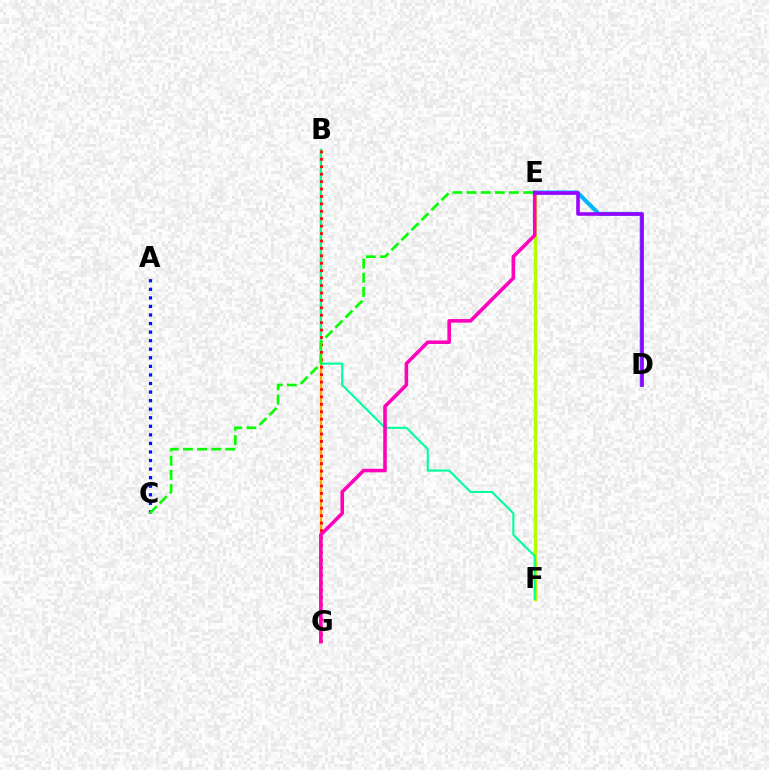{('B', 'G'): [{'color': '#ffa500', 'line_style': 'solid', 'thickness': 1.68}, {'color': '#ff0000', 'line_style': 'dotted', 'thickness': 2.02}], ('D', 'E'): [{'color': '#00b5ff', 'line_style': 'solid', 'thickness': 2.9}, {'color': '#9b00ff', 'line_style': 'solid', 'thickness': 2.57}], ('A', 'C'): [{'color': '#0010ff', 'line_style': 'dotted', 'thickness': 2.33}], ('E', 'F'): [{'color': '#b3ff00', 'line_style': 'solid', 'thickness': 2.4}], ('B', 'F'): [{'color': '#00ff9d', 'line_style': 'solid', 'thickness': 1.52}], ('C', 'E'): [{'color': '#08ff00', 'line_style': 'dashed', 'thickness': 1.92}], ('E', 'G'): [{'color': '#ff00bd', 'line_style': 'solid', 'thickness': 2.56}]}